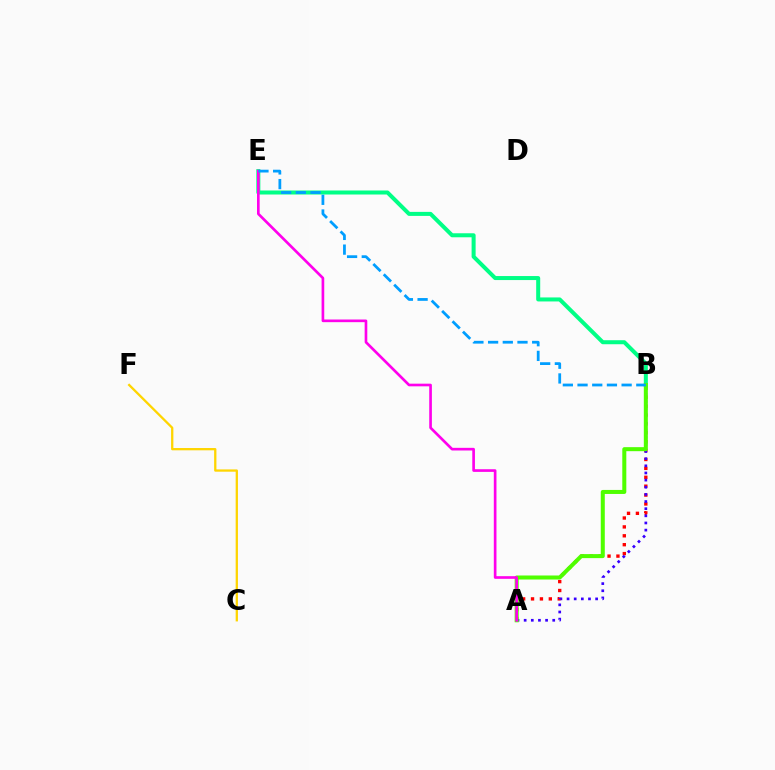{('A', 'B'): [{'color': '#ff0000', 'line_style': 'dotted', 'thickness': 2.42}, {'color': '#3700ff', 'line_style': 'dotted', 'thickness': 1.94}, {'color': '#4fff00', 'line_style': 'solid', 'thickness': 2.9}], ('C', 'F'): [{'color': '#ffd500', 'line_style': 'solid', 'thickness': 1.65}], ('B', 'E'): [{'color': '#00ff86', 'line_style': 'solid', 'thickness': 2.89}, {'color': '#009eff', 'line_style': 'dashed', 'thickness': 2.0}], ('A', 'E'): [{'color': '#ff00ed', 'line_style': 'solid', 'thickness': 1.91}]}